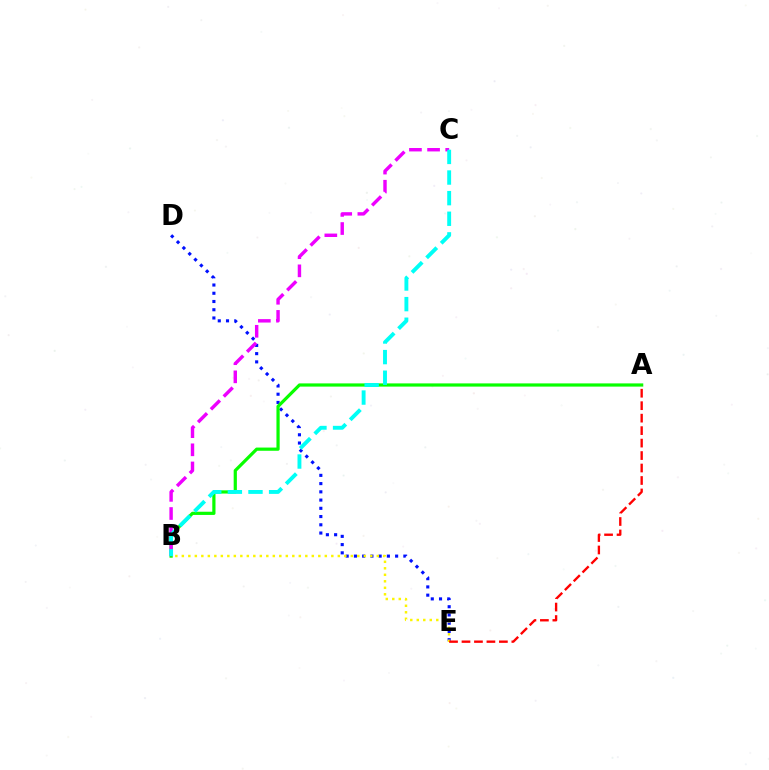{('D', 'E'): [{'color': '#0010ff', 'line_style': 'dotted', 'thickness': 2.24}], ('A', 'B'): [{'color': '#08ff00', 'line_style': 'solid', 'thickness': 2.31}], ('B', 'C'): [{'color': '#ee00ff', 'line_style': 'dashed', 'thickness': 2.46}, {'color': '#00fff6', 'line_style': 'dashed', 'thickness': 2.8}], ('B', 'E'): [{'color': '#fcf500', 'line_style': 'dotted', 'thickness': 1.77}], ('A', 'E'): [{'color': '#ff0000', 'line_style': 'dashed', 'thickness': 1.69}]}